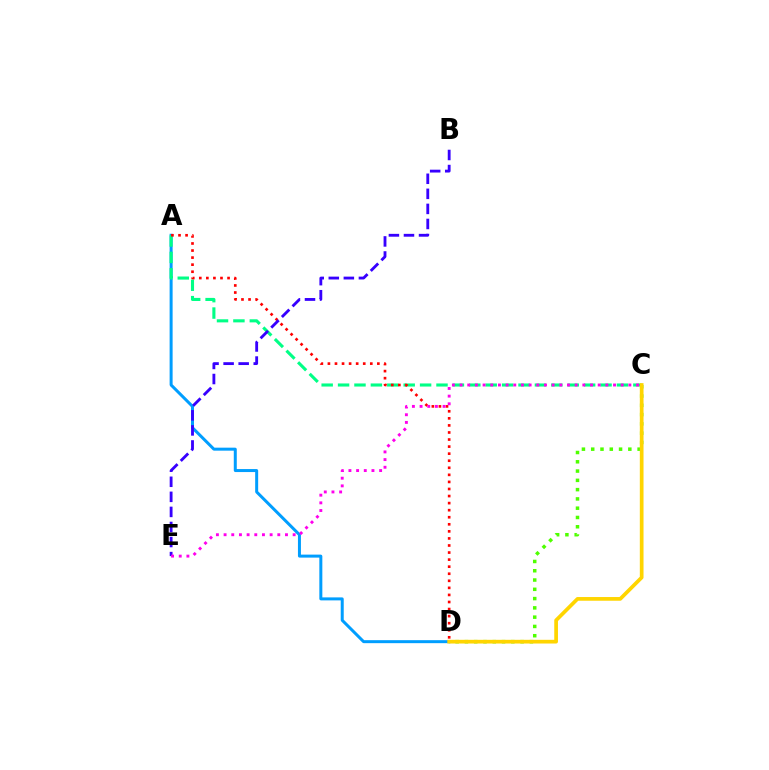{('C', 'D'): [{'color': '#4fff00', 'line_style': 'dotted', 'thickness': 2.52}, {'color': '#ffd500', 'line_style': 'solid', 'thickness': 2.67}], ('A', 'D'): [{'color': '#009eff', 'line_style': 'solid', 'thickness': 2.16}, {'color': '#ff0000', 'line_style': 'dotted', 'thickness': 1.92}], ('A', 'C'): [{'color': '#00ff86', 'line_style': 'dashed', 'thickness': 2.23}], ('B', 'E'): [{'color': '#3700ff', 'line_style': 'dashed', 'thickness': 2.05}], ('C', 'E'): [{'color': '#ff00ed', 'line_style': 'dotted', 'thickness': 2.08}]}